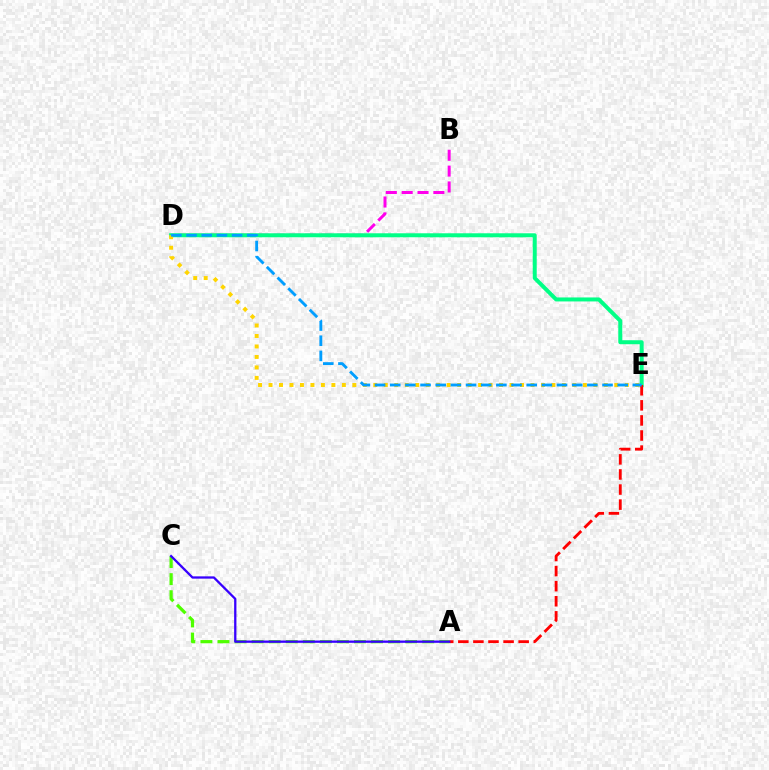{('B', 'D'): [{'color': '#ff00ed', 'line_style': 'dashed', 'thickness': 2.15}], ('D', 'E'): [{'color': '#00ff86', 'line_style': 'solid', 'thickness': 2.87}, {'color': '#ffd500', 'line_style': 'dotted', 'thickness': 2.85}, {'color': '#009eff', 'line_style': 'dashed', 'thickness': 2.06}], ('A', 'E'): [{'color': '#ff0000', 'line_style': 'dashed', 'thickness': 2.05}], ('A', 'C'): [{'color': '#4fff00', 'line_style': 'dashed', 'thickness': 2.32}, {'color': '#3700ff', 'line_style': 'solid', 'thickness': 1.65}]}